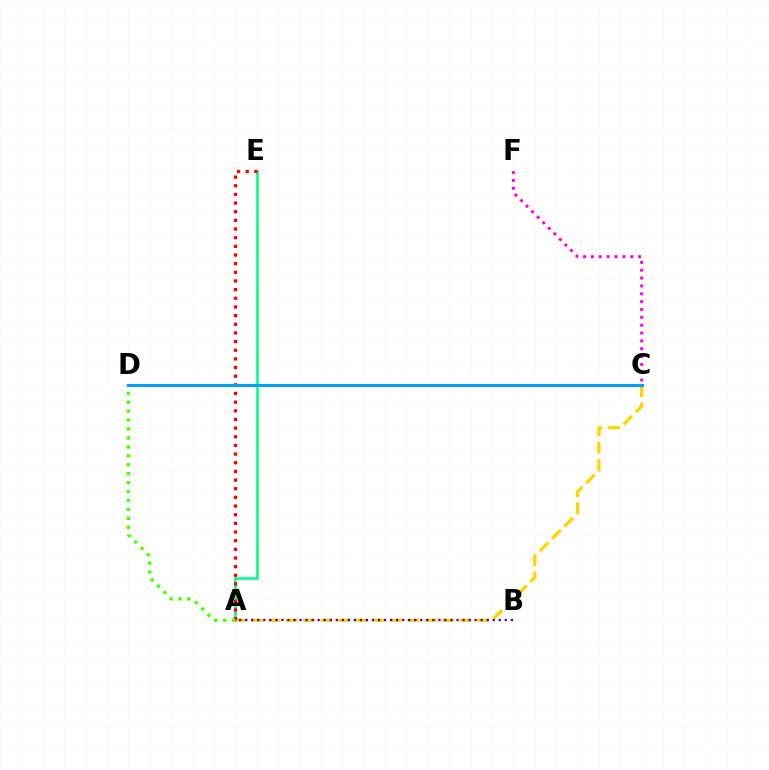{('A', 'E'): [{'color': '#00ff86', 'line_style': 'solid', 'thickness': 1.86}, {'color': '#ff0000', 'line_style': 'dotted', 'thickness': 2.35}], ('A', 'C'): [{'color': '#ffd500', 'line_style': 'dashed', 'thickness': 2.36}], ('A', 'D'): [{'color': '#4fff00', 'line_style': 'dotted', 'thickness': 2.43}], ('A', 'B'): [{'color': '#3700ff', 'line_style': 'dotted', 'thickness': 1.64}], ('C', 'D'): [{'color': '#009eff', 'line_style': 'solid', 'thickness': 2.24}], ('C', 'F'): [{'color': '#ff00ed', 'line_style': 'dotted', 'thickness': 2.13}]}